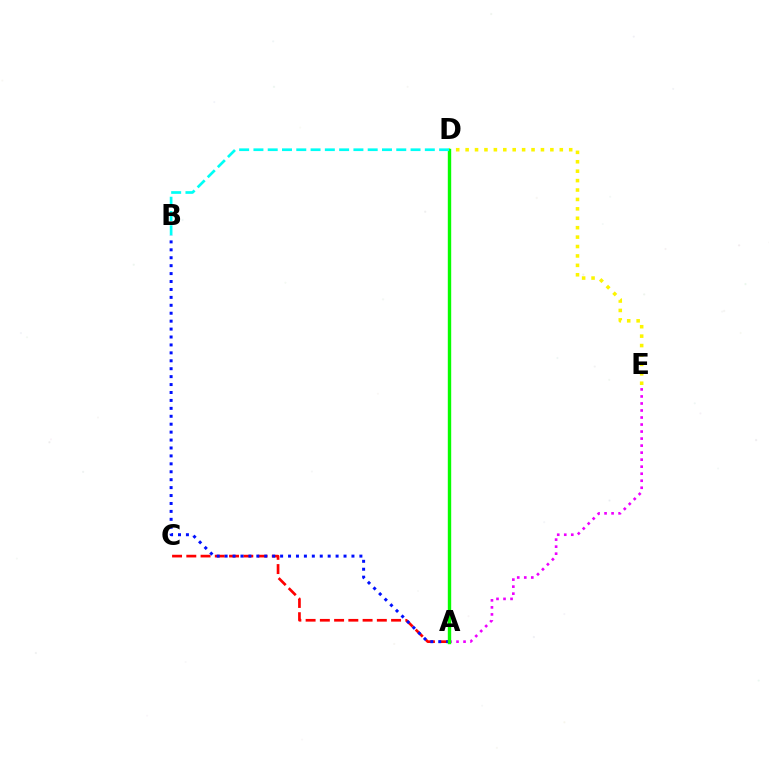{('A', 'E'): [{'color': '#ee00ff', 'line_style': 'dotted', 'thickness': 1.91}], ('A', 'C'): [{'color': '#ff0000', 'line_style': 'dashed', 'thickness': 1.94}], ('A', 'B'): [{'color': '#0010ff', 'line_style': 'dotted', 'thickness': 2.15}], ('D', 'E'): [{'color': '#fcf500', 'line_style': 'dotted', 'thickness': 2.56}], ('A', 'D'): [{'color': '#08ff00', 'line_style': 'solid', 'thickness': 2.44}], ('B', 'D'): [{'color': '#00fff6', 'line_style': 'dashed', 'thickness': 1.94}]}